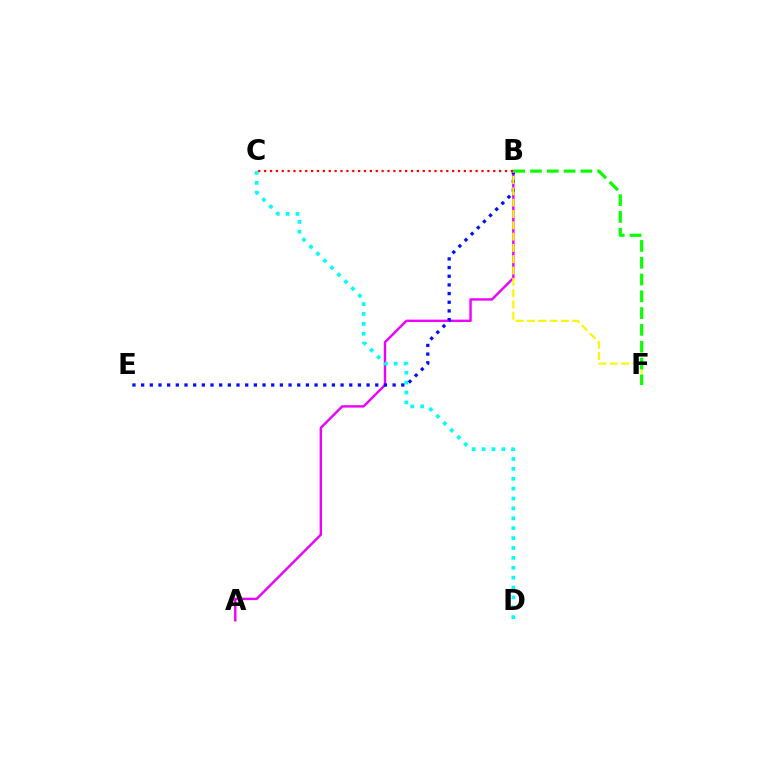{('A', 'B'): [{'color': '#ee00ff', 'line_style': 'solid', 'thickness': 1.73}], ('C', 'D'): [{'color': '#00fff6', 'line_style': 'dotted', 'thickness': 2.69}], ('B', 'E'): [{'color': '#0010ff', 'line_style': 'dotted', 'thickness': 2.36}], ('B', 'F'): [{'color': '#fcf500', 'line_style': 'dashed', 'thickness': 1.54}, {'color': '#08ff00', 'line_style': 'dashed', 'thickness': 2.28}], ('B', 'C'): [{'color': '#ff0000', 'line_style': 'dotted', 'thickness': 1.6}]}